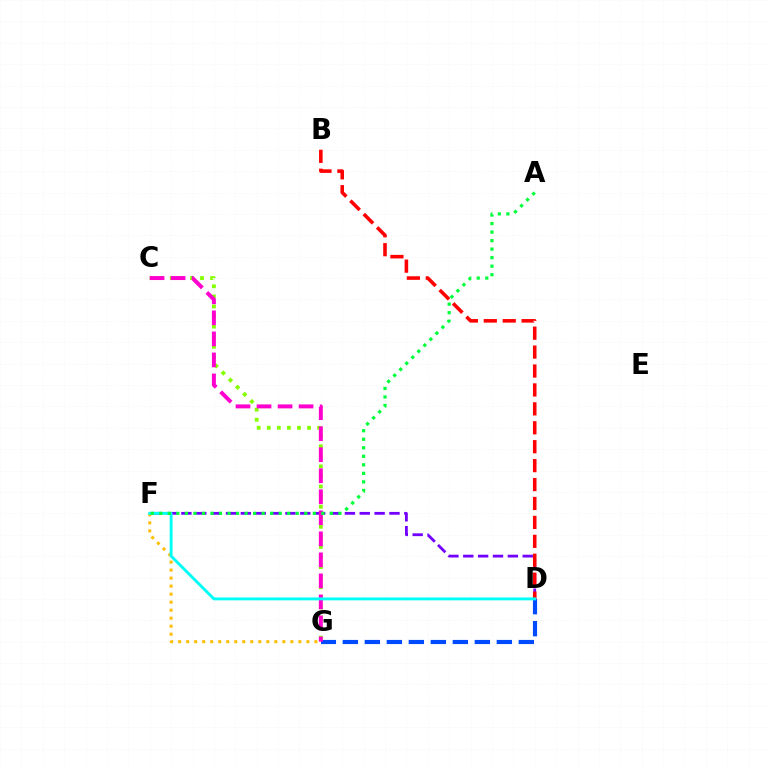{('D', 'F'): [{'color': '#7200ff', 'line_style': 'dashed', 'thickness': 2.02}, {'color': '#00fff6', 'line_style': 'solid', 'thickness': 2.08}], ('D', 'G'): [{'color': '#004bff', 'line_style': 'dashed', 'thickness': 2.99}], ('B', 'D'): [{'color': '#ff0000', 'line_style': 'dashed', 'thickness': 2.57}], ('C', 'G'): [{'color': '#84ff00', 'line_style': 'dotted', 'thickness': 2.74}, {'color': '#ff00cf', 'line_style': 'dashed', 'thickness': 2.86}], ('F', 'G'): [{'color': '#ffbd00', 'line_style': 'dotted', 'thickness': 2.18}], ('A', 'F'): [{'color': '#00ff39', 'line_style': 'dotted', 'thickness': 2.32}]}